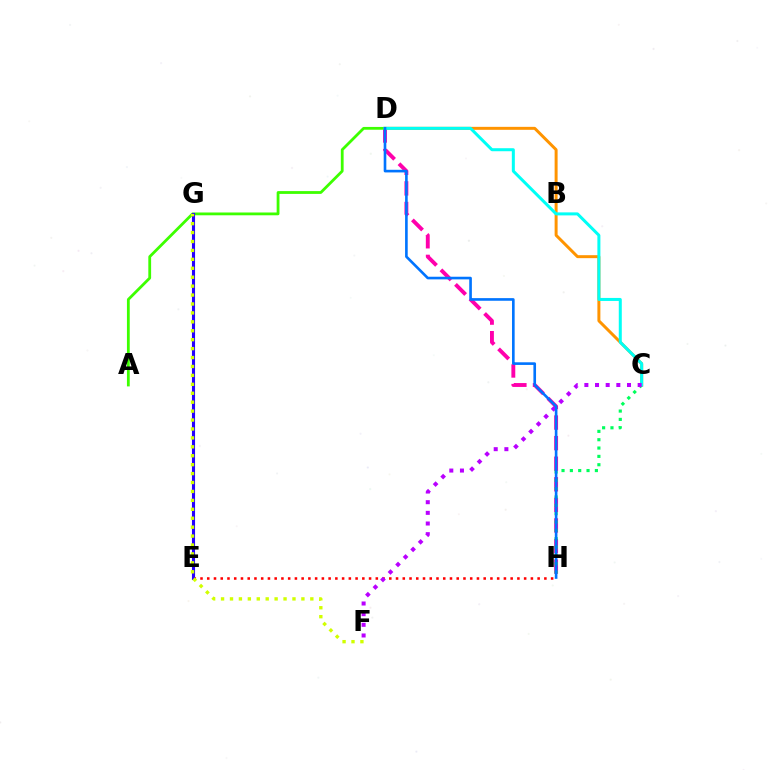{('D', 'H'): [{'color': '#ff00ac', 'line_style': 'dashed', 'thickness': 2.8}, {'color': '#0074ff', 'line_style': 'solid', 'thickness': 1.9}], ('E', 'H'): [{'color': '#ff0000', 'line_style': 'dotted', 'thickness': 1.83}], ('C', 'D'): [{'color': '#ff9400', 'line_style': 'solid', 'thickness': 2.14}, {'color': '#00fff6', 'line_style': 'solid', 'thickness': 2.17}], ('A', 'D'): [{'color': '#3dff00', 'line_style': 'solid', 'thickness': 2.01}], ('C', 'H'): [{'color': '#00ff5c', 'line_style': 'dotted', 'thickness': 2.27}], ('E', 'G'): [{'color': '#2500ff', 'line_style': 'solid', 'thickness': 2.23}], ('C', 'F'): [{'color': '#b900ff', 'line_style': 'dotted', 'thickness': 2.9}], ('F', 'G'): [{'color': '#d1ff00', 'line_style': 'dotted', 'thickness': 2.43}]}